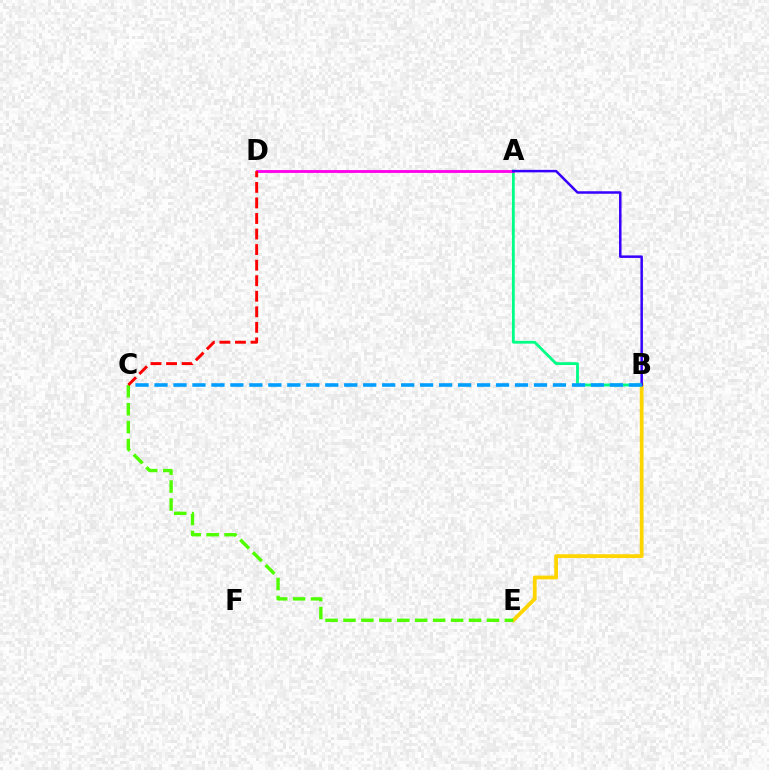{('A', 'B'): [{'color': '#00ff86', 'line_style': 'solid', 'thickness': 2.02}, {'color': '#3700ff', 'line_style': 'solid', 'thickness': 1.8}], ('B', 'E'): [{'color': '#ffd500', 'line_style': 'solid', 'thickness': 2.73}], ('A', 'D'): [{'color': '#ff00ed', 'line_style': 'solid', 'thickness': 2.05}], ('B', 'C'): [{'color': '#009eff', 'line_style': 'dashed', 'thickness': 2.58}], ('C', 'E'): [{'color': '#4fff00', 'line_style': 'dashed', 'thickness': 2.44}], ('C', 'D'): [{'color': '#ff0000', 'line_style': 'dashed', 'thickness': 2.11}]}